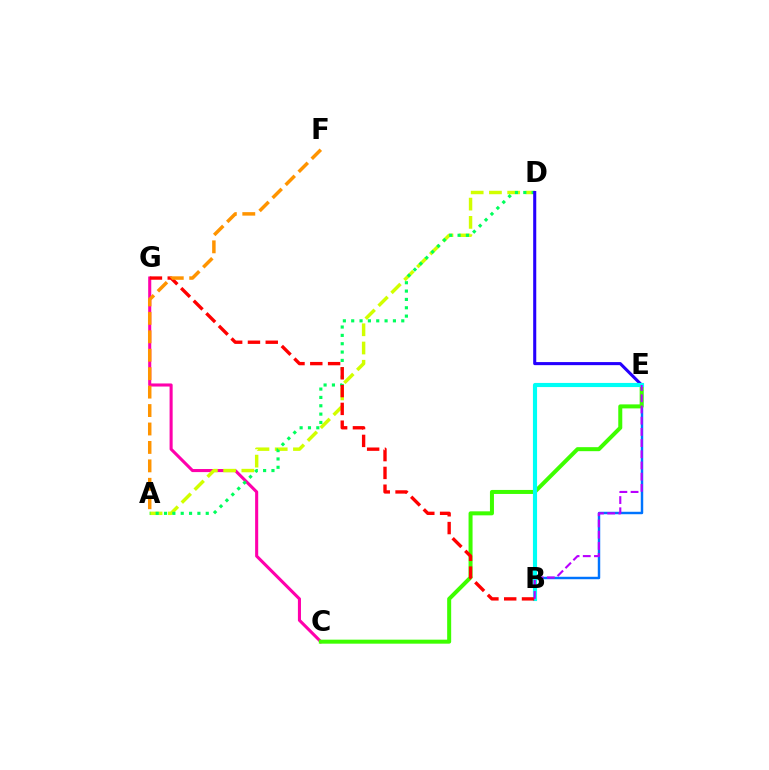{('C', 'G'): [{'color': '#ff00ac', 'line_style': 'solid', 'thickness': 2.21}], ('A', 'D'): [{'color': '#d1ff00', 'line_style': 'dashed', 'thickness': 2.48}, {'color': '#00ff5c', 'line_style': 'dotted', 'thickness': 2.27}], ('B', 'E'): [{'color': '#0074ff', 'line_style': 'solid', 'thickness': 1.77}, {'color': '#00fff6', 'line_style': 'solid', 'thickness': 2.97}, {'color': '#b900ff', 'line_style': 'dashed', 'thickness': 1.52}], ('C', 'E'): [{'color': '#3dff00', 'line_style': 'solid', 'thickness': 2.89}], ('D', 'E'): [{'color': '#2500ff', 'line_style': 'solid', 'thickness': 2.21}], ('B', 'G'): [{'color': '#ff0000', 'line_style': 'dashed', 'thickness': 2.42}], ('A', 'F'): [{'color': '#ff9400', 'line_style': 'dashed', 'thickness': 2.5}]}